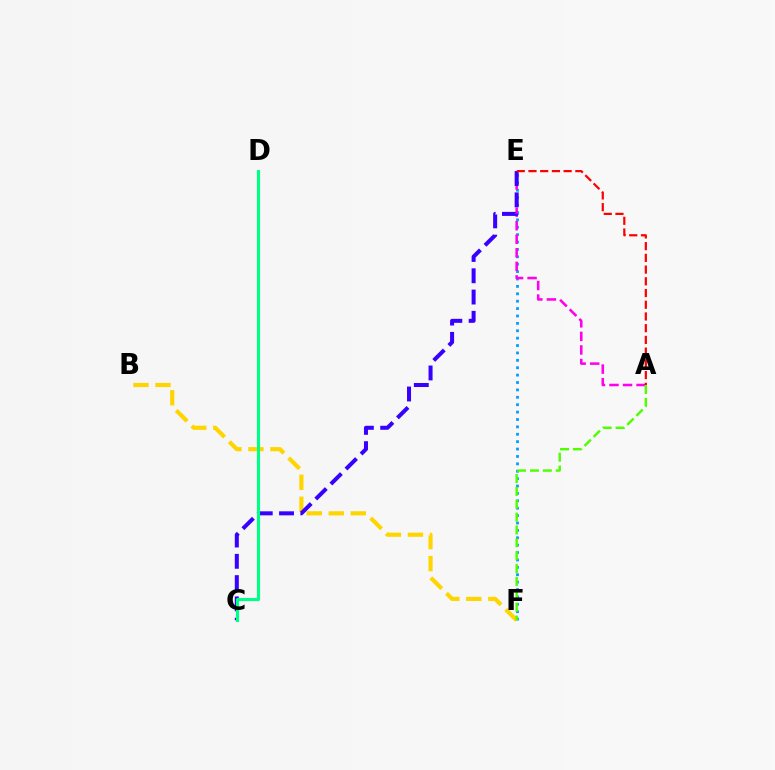{('E', 'F'): [{'color': '#009eff', 'line_style': 'dotted', 'thickness': 2.01}], ('B', 'F'): [{'color': '#ffd500', 'line_style': 'dashed', 'thickness': 2.99}], ('A', 'E'): [{'color': '#ff00ed', 'line_style': 'dashed', 'thickness': 1.84}, {'color': '#ff0000', 'line_style': 'dashed', 'thickness': 1.59}], ('C', 'E'): [{'color': '#3700ff', 'line_style': 'dashed', 'thickness': 2.89}], ('A', 'F'): [{'color': '#4fff00', 'line_style': 'dashed', 'thickness': 1.75}], ('C', 'D'): [{'color': '#00ff86', 'line_style': 'solid', 'thickness': 2.25}]}